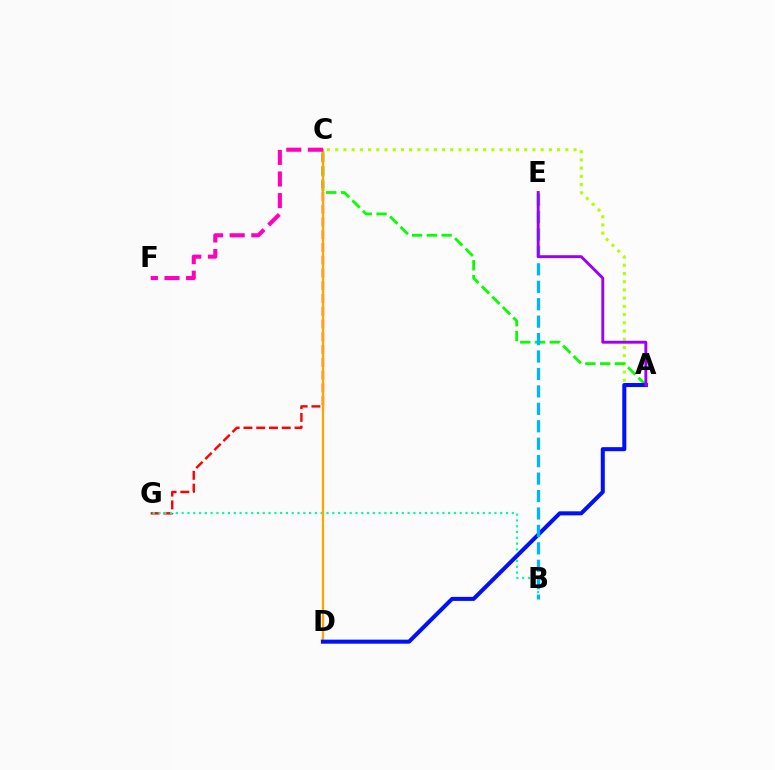{('A', 'C'): [{'color': '#b3ff00', 'line_style': 'dotted', 'thickness': 2.23}, {'color': '#08ff00', 'line_style': 'dashed', 'thickness': 2.01}], ('C', 'G'): [{'color': '#ff0000', 'line_style': 'dashed', 'thickness': 1.73}], ('B', 'G'): [{'color': '#00ff9d', 'line_style': 'dotted', 'thickness': 1.57}], ('C', 'D'): [{'color': '#ffa500', 'line_style': 'solid', 'thickness': 1.65}], ('A', 'D'): [{'color': '#0010ff', 'line_style': 'solid', 'thickness': 2.9}], ('B', 'E'): [{'color': '#00b5ff', 'line_style': 'dashed', 'thickness': 2.37}], ('C', 'F'): [{'color': '#ff00bd', 'line_style': 'dashed', 'thickness': 2.93}], ('A', 'E'): [{'color': '#9b00ff', 'line_style': 'solid', 'thickness': 2.09}]}